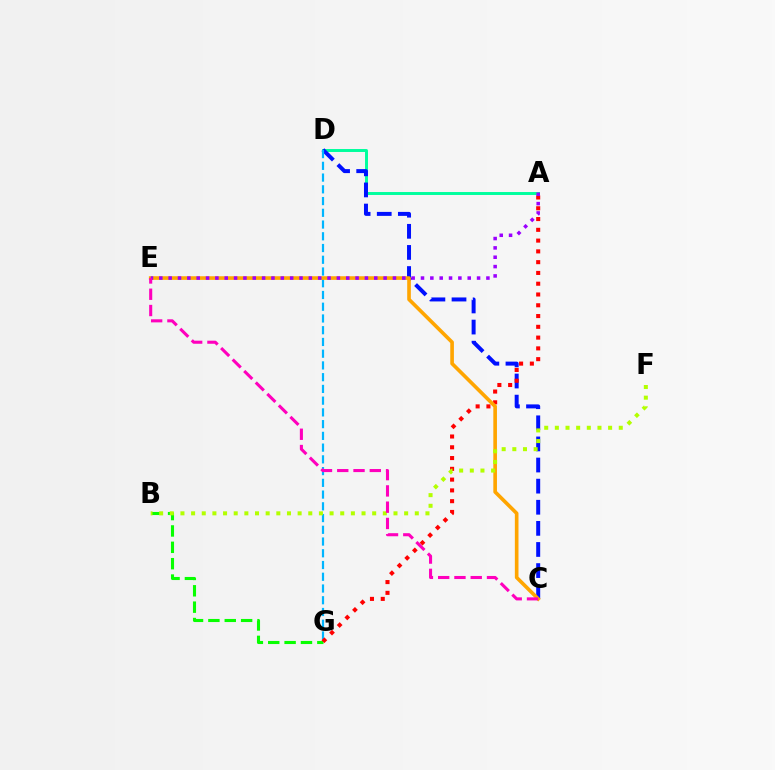{('A', 'D'): [{'color': '#00ff9d', 'line_style': 'solid', 'thickness': 2.13}], ('C', 'D'): [{'color': '#0010ff', 'line_style': 'dashed', 'thickness': 2.87}], ('D', 'G'): [{'color': '#00b5ff', 'line_style': 'dashed', 'thickness': 1.59}], ('B', 'G'): [{'color': '#08ff00', 'line_style': 'dashed', 'thickness': 2.22}], ('A', 'G'): [{'color': '#ff0000', 'line_style': 'dotted', 'thickness': 2.93}], ('C', 'E'): [{'color': '#ffa500', 'line_style': 'solid', 'thickness': 2.62}, {'color': '#ff00bd', 'line_style': 'dashed', 'thickness': 2.21}], ('A', 'E'): [{'color': '#9b00ff', 'line_style': 'dotted', 'thickness': 2.54}], ('B', 'F'): [{'color': '#b3ff00', 'line_style': 'dotted', 'thickness': 2.89}]}